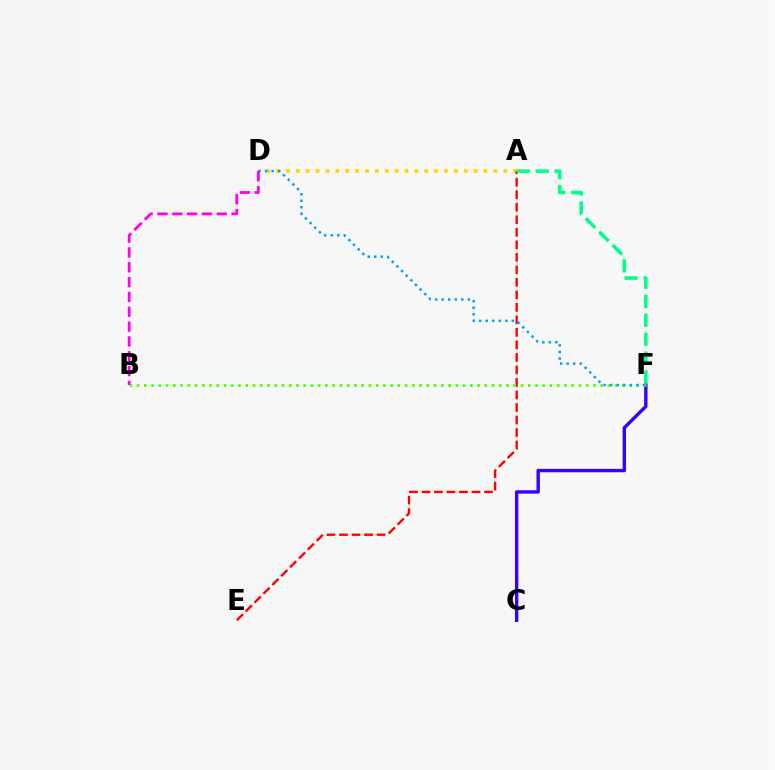{('A', 'D'): [{'color': '#ffd500', 'line_style': 'dotted', 'thickness': 2.68}], ('A', 'E'): [{'color': '#ff0000', 'line_style': 'dashed', 'thickness': 1.7}], ('C', 'F'): [{'color': '#3700ff', 'line_style': 'solid', 'thickness': 2.44}], ('B', 'F'): [{'color': '#4fff00', 'line_style': 'dotted', 'thickness': 1.97}], ('D', 'F'): [{'color': '#009eff', 'line_style': 'dotted', 'thickness': 1.78}], ('B', 'D'): [{'color': '#ff00ed', 'line_style': 'dashed', 'thickness': 2.01}], ('A', 'F'): [{'color': '#00ff86', 'line_style': 'dashed', 'thickness': 2.58}]}